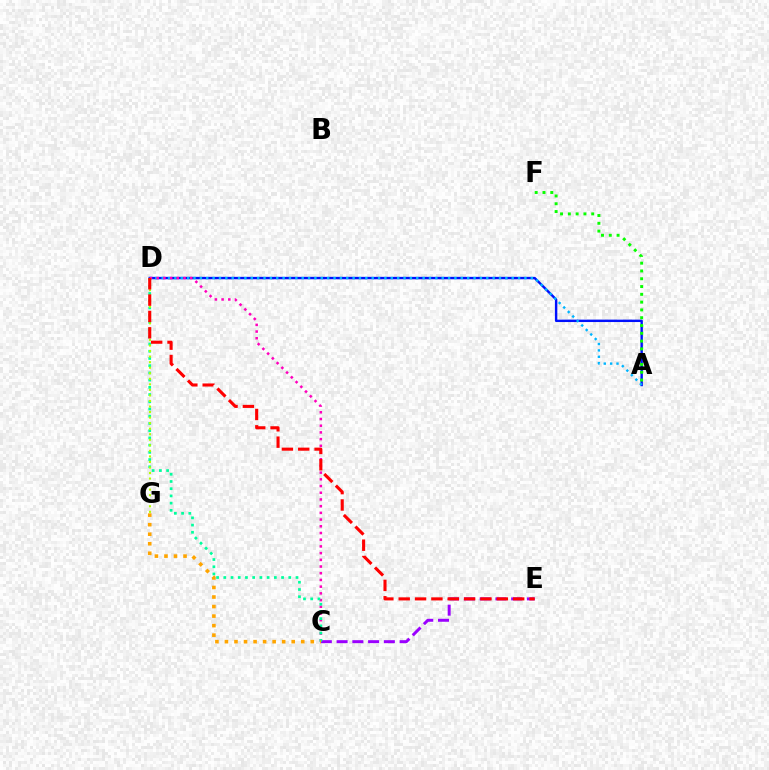{('C', 'E'): [{'color': '#9b00ff', 'line_style': 'dashed', 'thickness': 2.14}], ('A', 'D'): [{'color': '#0010ff', 'line_style': 'solid', 'thickness': 1.74}, {'color': '#00b5ff', 'line_style': 'dotted', 'thickness': 1.73}], ('C', 'D'): [{'color': '#ff00bd', 'line_style': 'dotted', 'thickness': 1.82}, {'color': '#00ff9d', 'line_style': 'dotted', 'thickness': 1.96}], ('A', 'F'): [{'color': '#08ff00', 'line_style': 'dotted', 'thickness': 2.12}], ('D', 'G'): [{'color': '#b3ff00', 'line_style': 'dotted', 'thickness': 1.51}], ('C', 'G'): [{'color': '#ffa500', 'line_style': 'dotted', 'thickness': 2.59}], ('D', 'E'): [{'color': '#ff0000', 'line_style': 'dashed', 'thickness': 2.22}]}